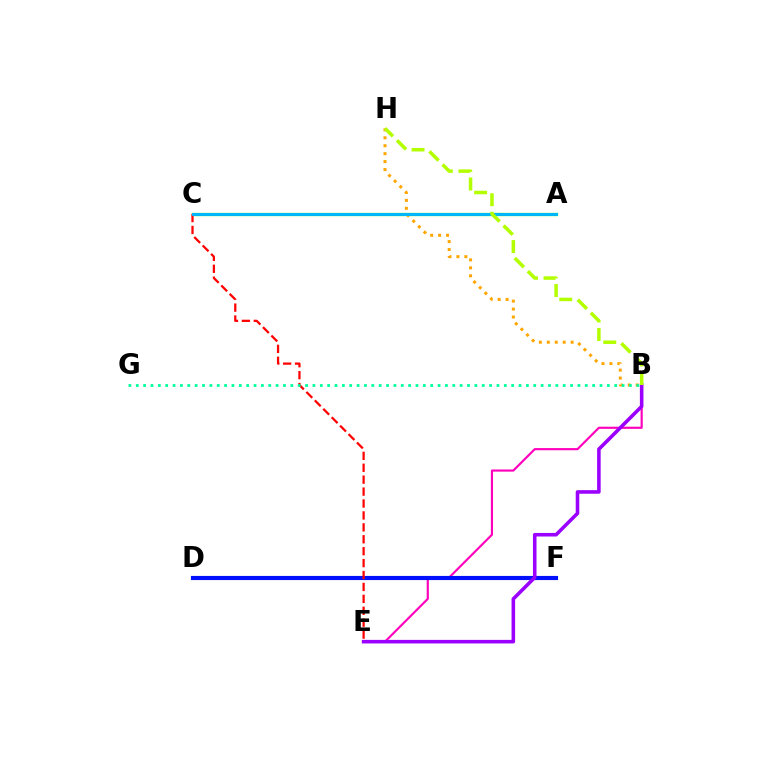{('A', 'C'): [{'color': '#08ff00', 'line_style': 'solid', 'thickness': 2.36}, {'color': '#00b5ff', 'line_style': 'solid', 'thickness': 2.1}], ('B', 'E'): [{'color': '#ff00bd', 'line_style': 'solid', 'thickness': 1.55}, {'color': '#9b00ff', 'line_style': 'solid', 'thickness': 2.57}], ('B', 'H'): [{'color': '#ffa500', 'line_style': 'dotted', 'thickness': 2.16}, {'color': '#b3ff00', 'line_style': 'dashed', 'thickness': 2.52}], ('D', 'F'): [{'color': '#0010ff', 'line_style': 'solid', 'thickness': 2.99}], ('C', 'E'): [{'color': '#ff0000', 'line_style': 'dashed', 'thickness': 1.62}], ('B', 'G'): [{'color': '#00ff9d', 'line_style': 'dotted', 'thickness': 2.0}]}